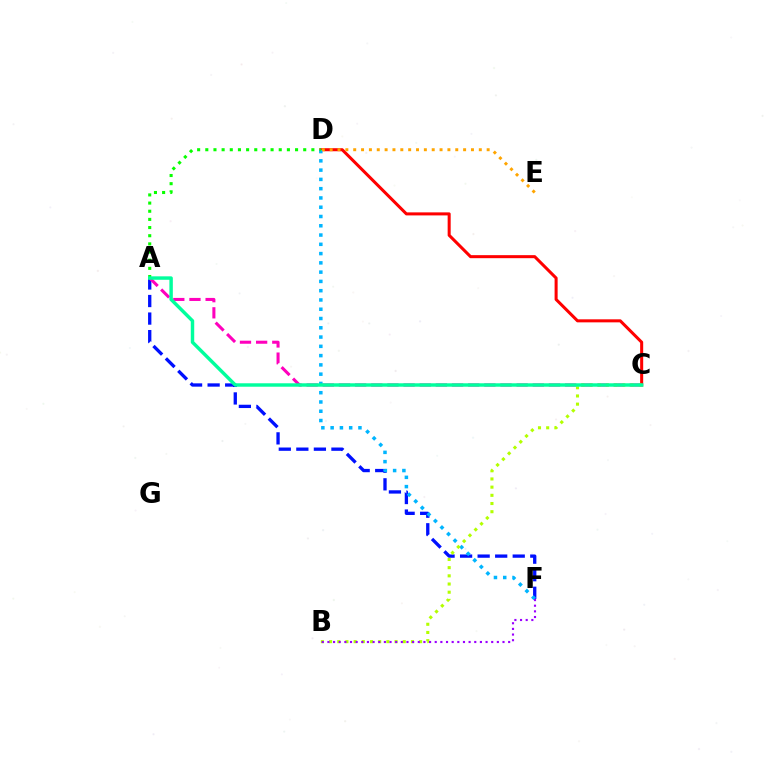{('A', 'F'): [{'color': '#0010ff', 'line_style': 'dashed', 'thickness': 2.38}], ('C', 'D'): [{'color': '#ff0000', 'line_style': 'solid', 'thickness': 2.19}], ('D', 'F'): [{'color': '#00b5ff', 'line_style': 'dotted', 'thickness': 2.52}], ('A', 'D'): [{'color': '#08ff00', 'line_style': 'dotted', 'thickness': 2.22}], ('A', 'C'): [{'color': '#ff00bd', 'line_style': 'dashed', 'thickness': 2.19}, {'color': '#00ff9d', 'line_style': 'solid', 'thickness': 2.48}], ('B', 'C'): [{'color': '#b3ff00', 'line_style': 'dotted', 'thickness': 2.22}], ('D', 'E'): [{'color': '#ffa500', 'line_style': 'dotted', 'thickness': 2.13}], ('B', 'F'): [{'color': '#9b00ff', 'line_style': 'dotted', 'thickness': 1.53}]}